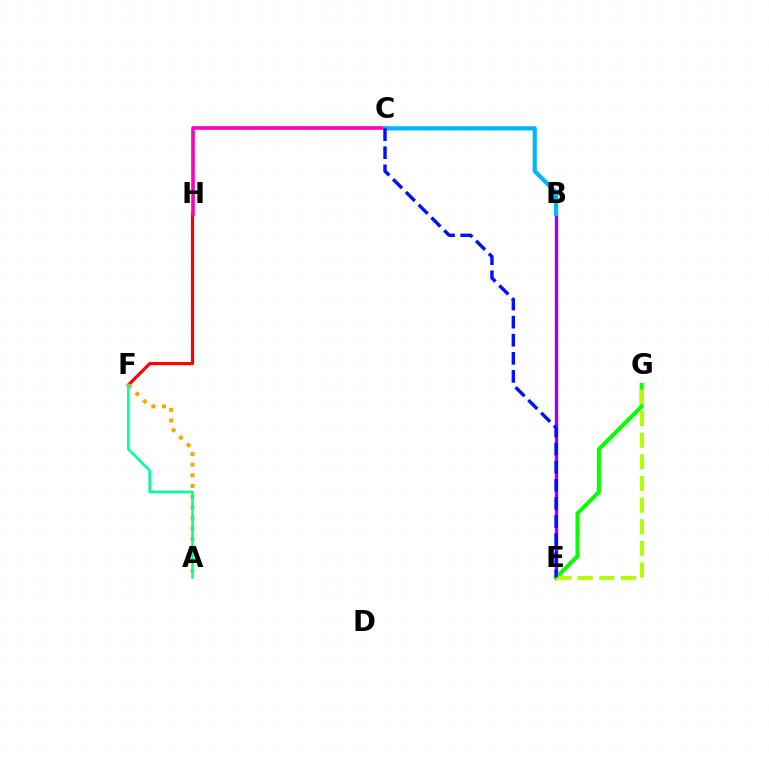{('B', 'E'): [{'color': '#9b00ff', 'line_style': 'solid', 'thickness': 2.44}], ('E', 'G'): [{'color': '#08ff00', 'line_style': 'solid', 'thickness': 2.93}, {'color': '#b3ff00', 'line_style': 'dashed', 'thickness': 2.94}], ('F', 'H'): [{'color': '#ff0000', 'line_style': 'solid', 'thickness': 2.29}], ('A', 'F'): [{'color': '#ffa500', 'line_style': 'dotted', 'thickness': 2.88}, {'color': '#00ff9d', 'line_style': 'solid', 'thickness': 1.9}], ('C', 'H'): [{'color': '#ff00bd', 'line_style': 'solid', 'thickness': 2.6}], ('B', 'C'): [{'color': '#00b5ff', 'line_style': 'solid', 'thickness': 3.0}], ('C', 'E'): [{'color': '#0010ff', 'line_style': 'dashed', 'thickness': 2.46}]}